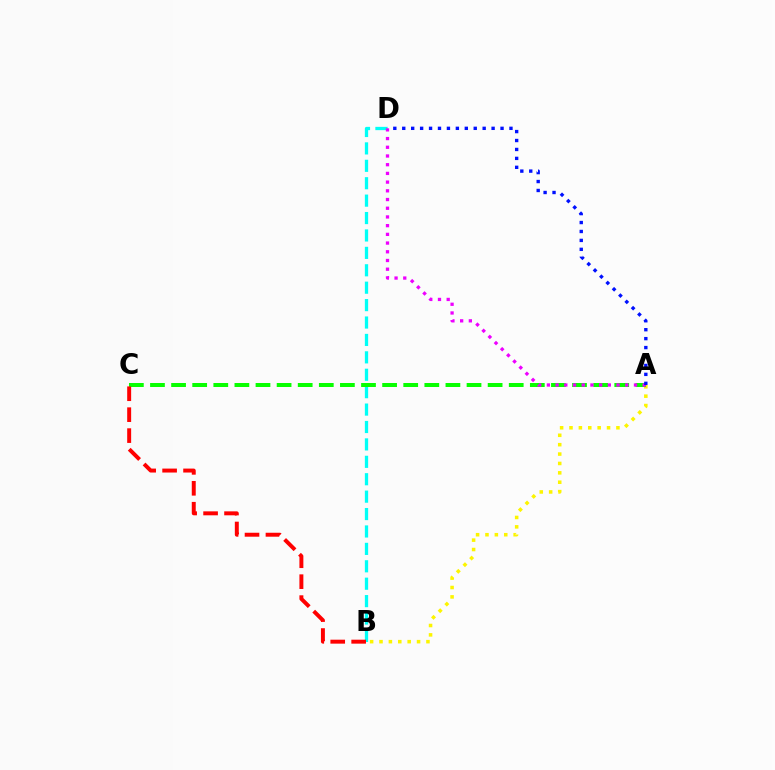{('B', 'D'): [{'color': '#00fff6', 'line_style': 'dashed', 'thickness': 2.37}], ('A', 'B'): [{'color': '#fcf500', 'line_style': 'dotted', 'thickness': 2.55}], ('A', 'C'): [{'color': '#08ff00', 'line_style': 'dashed', 'thickness': 2.87}], ('B', 'C'): [{'color': '#ff0000', 'line_style': 'dashed', 'thickness': 2.84}], ('A', 'D'): [{'color': '#ee00ff', 'line_style': 'dotted', 'thickness': 2.37}, {'color': '#0010ff', 'line_style': 'dotted', 'thickness': 2.43}]}